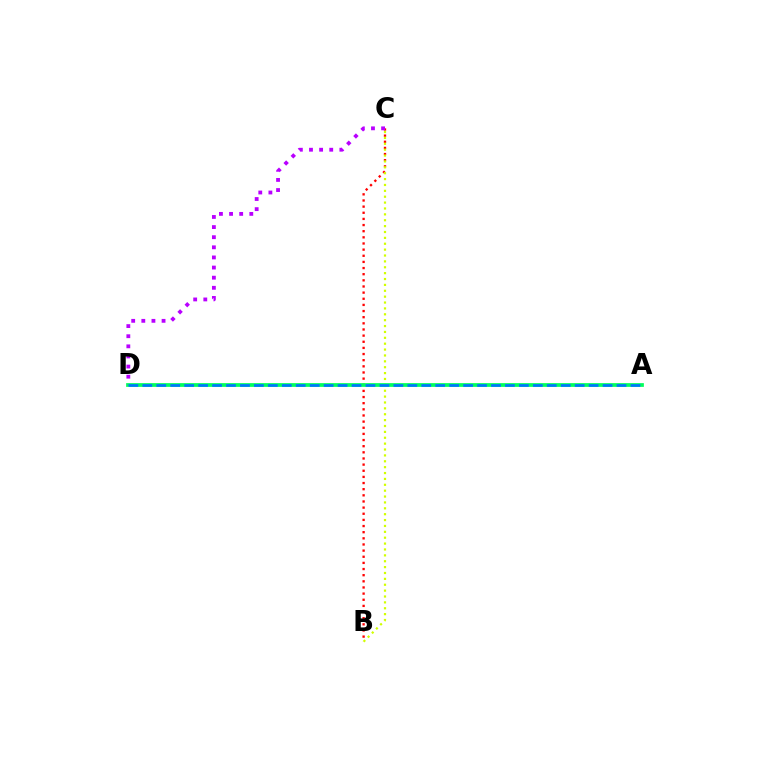{('B', 'C'): [{'color': '#ff0000', 'line_style': 'dotted', 'thickness': 1.67}, {'color': '#d1ff00', 'line_style': 'dotted', 'thickness': 1.6}], ('A', 'D'): [{'color': '#00ff5c', 'line_style': 'solid', 'thickness': 2.69}, {'color': '#0074ff', 'line_style': 'dashed', 'thickness': 1.89}], ('C', 'D'): [{'color': '#b900ff', 'line_style': 'dotted', 'thickness': 2.75}]}